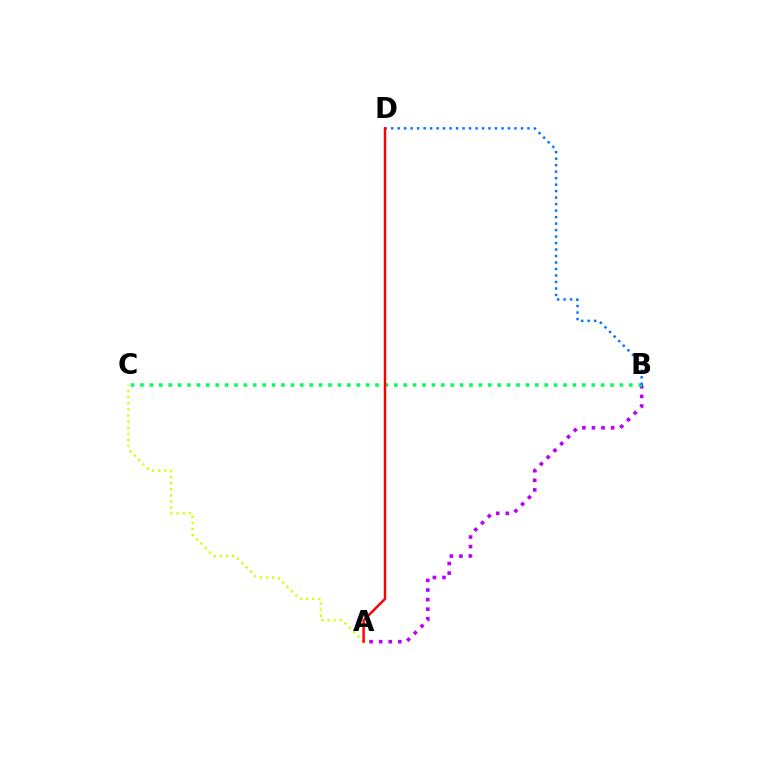{('A', 'B'): [{'color': '#b900ff', 'line_style': 'dotted', 'thickness': 2.6}], ('A', 'C'): [{'color': '#d1ff00', 'line_style': 'dotted', 'thickness': 1.66}], ('B', 'C'): [{'color': '#00ff5c', 'line_style': 'dotted', 'thickness': 2.55}], ('B', 'D'): [{'color': '#0074ff', 'line_style': 'dotted', 'thickness': 1.76}], ('A', 'D'): [{'color': '#ff0000', 'line_style': 'solid', 'thickness': 1.76}]}